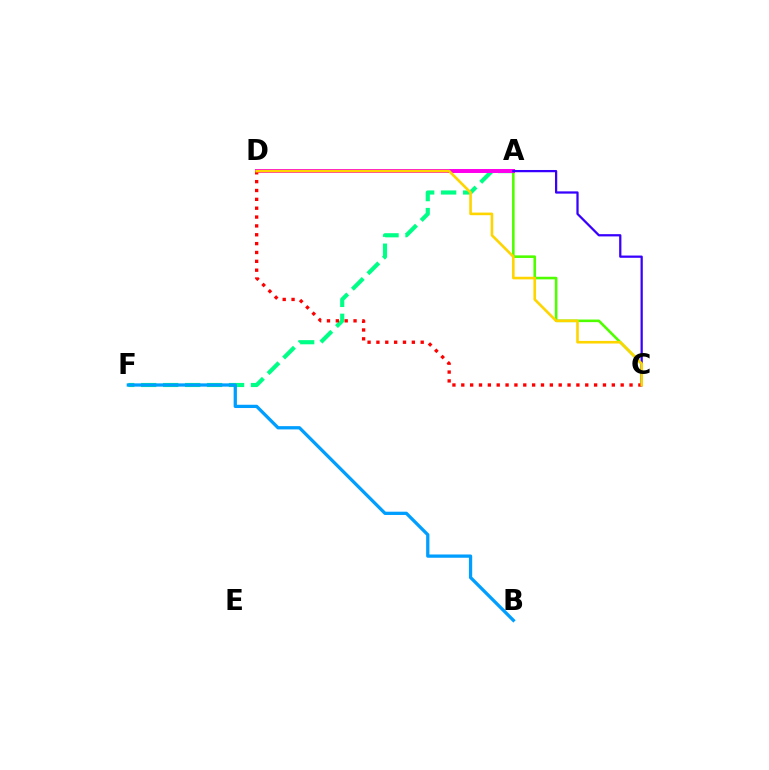{('A', 'F'): [{'color': '#00ff86', 'line_style': 'dashed', 'thickness': 2.98}], ('A', 'C'): [{'color': '#4fff00', 'line_style': 'solid', 'thickness': 1.87}, {'color': '#3700ff', 'line_style': 'solid', 'thickness': 1.62}], ('B', 'F'): [{'color': '#009eff', 'line_style': 'solid', 'thickness': 2.35}], ('A', 'D'): [{'color': '#ff00ed', 'line_style': 'solid', 'thickness': 2.86}], ('C', 'D'): [{'color': '#ff0000', 'line_style': 'dotted', 'thickness': 2.41}, {'color': '#ffd500', 'line_style': 'solid', 'thickness': 1.88}]}